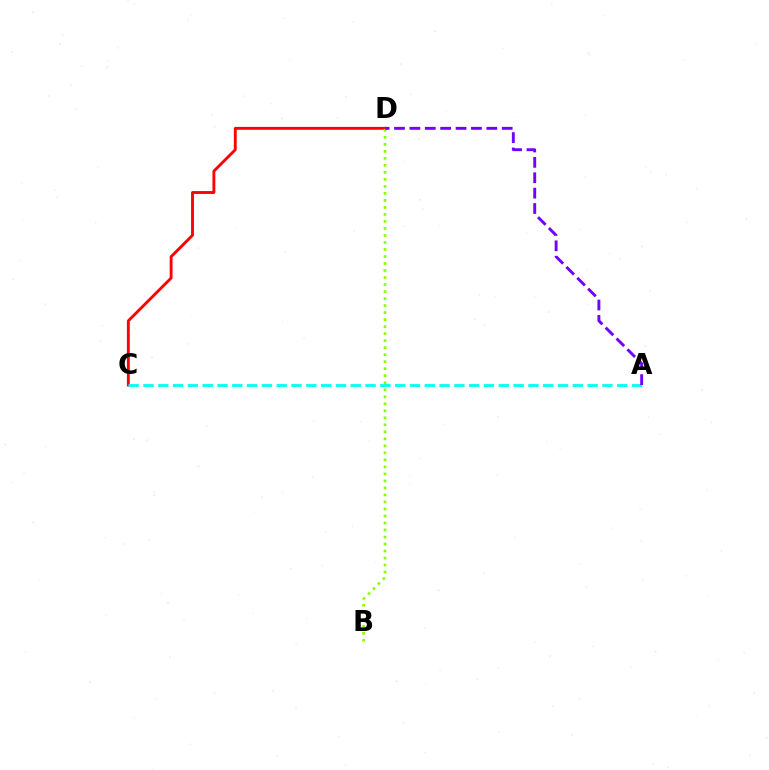{('C', 'D'): [{'color': '#ff0000', 'line_style': 'solid', 'thickness': 2.07}], ('A', 'C'): [{'color': '#00fff6', 'line_style': 'dashed', 'thickness': 2.01}], ('B', 'D'): [{'color': '#84ff00', 'line_style': 'dotted', 'thickness': 1.91}], ('A', 'D'): [{'color': '#7200ff', 'line_style': 'dashed', 'thickness': 2.09}]}